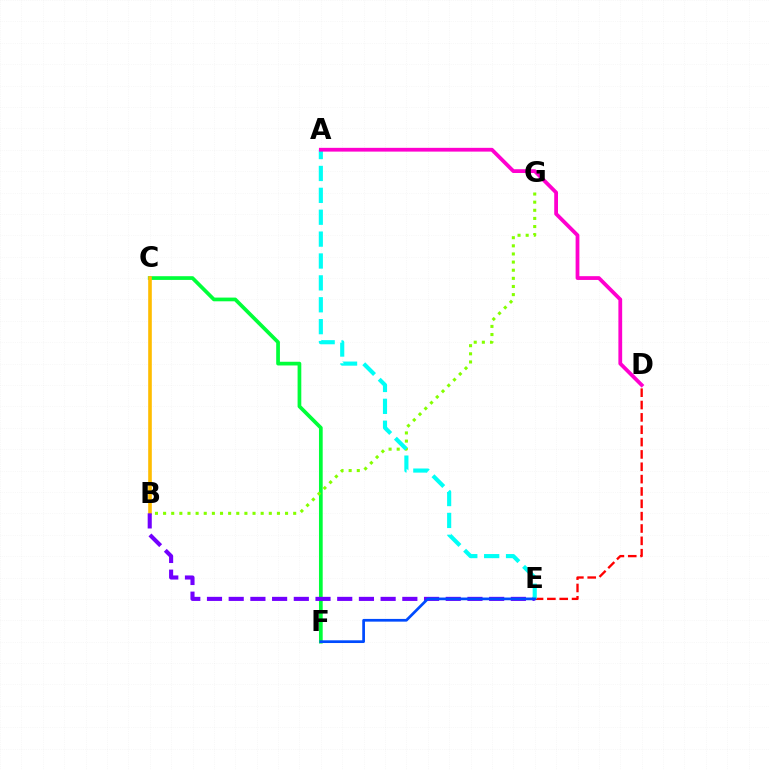{('C', 'F'): [{'color': '#00ff39', 'line_style': 'solid', 'thickness': 2.68}], ('D', 'E'): [{'color': '#ff0000', 'line_style': 'dashed', 'thickness': 1.68}], ('B', 'C'): [{'color': '#ffbd00', 'line_style': 'solid', 'thickness': 2.6}], ('B', 'G'): [{'color': '#84ff00', 'line_style': 'dotted', 'thickness': 2.21}], ('B', 'E'): [{'color': '#7200ff', 'line_style': 'dashed', 'thickness': 2.95}], ('A', 'E'): [{'color': '#00fff6', 'line_style': 'dashed', 'thickness': 2.97}], ('E', 'F'): [{'color': '#004bff', 'line_style': 'solid', 'thickness': 1.96}], ('A', 'D'): [{'color': '#ff00cf', 'line_style': 'solid', 'thickness': 2.72}]}